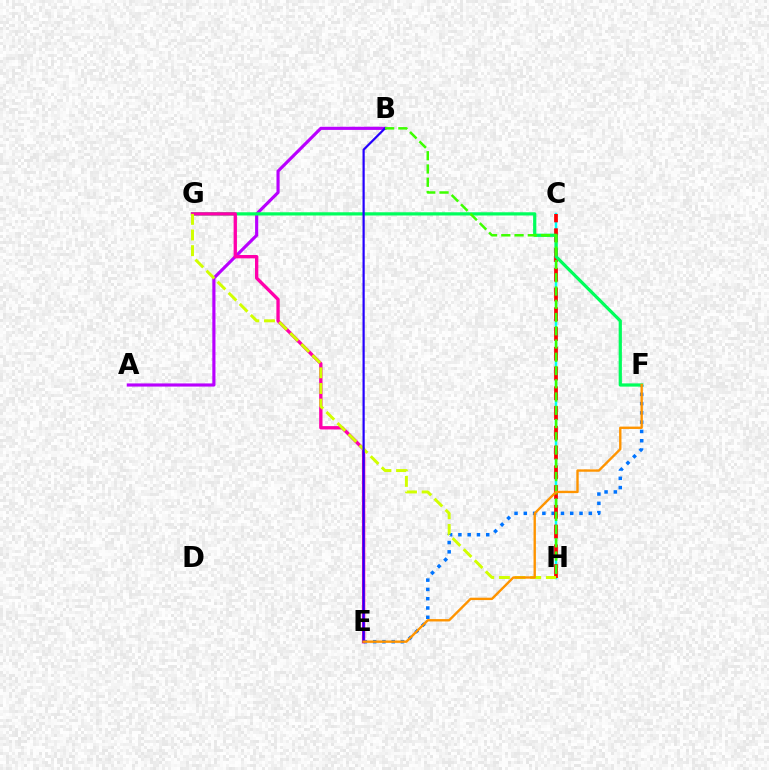{('A', 'B'): [{'color': '#b900ff', 'line_style': 'solid', 'thickness': 2.27}], ('E', 'F'): [{'color': '#0074ff', 'line_style': 'dotted', 'thickness': 2.52}, {'color': '#ff9400', 'line_style': 'solid', 'thickness': 1.71}], ('C', 'H'): [{'color': '#00fff6', 'line_style': 'solid', 'thickness': 1.79}, {'color': '#ff0000', 'line_style': 'dashed', 'thickness': 2.68}], ('F', 'G'): [{'color': '#00ff5c', 'line_style': 'solid', 'thickness': 2.32}], ('E', 'G'): [{'color': '#ff00ac', 'line_style': 'solid', 'thickness': 2.4}], ('G', 'H'): [{'color': '#d1ff00', 'line_style': 'dashed', 'thickness': 2.13}], ('B', 'E'): [{'color': '#2500ff', 'line_style': 'solid', 'thickness': 1.59}], ('B', 'H'): [{'color': '#3dff00', 'line_style': 'dashed', 'thickness': 1.8}]}